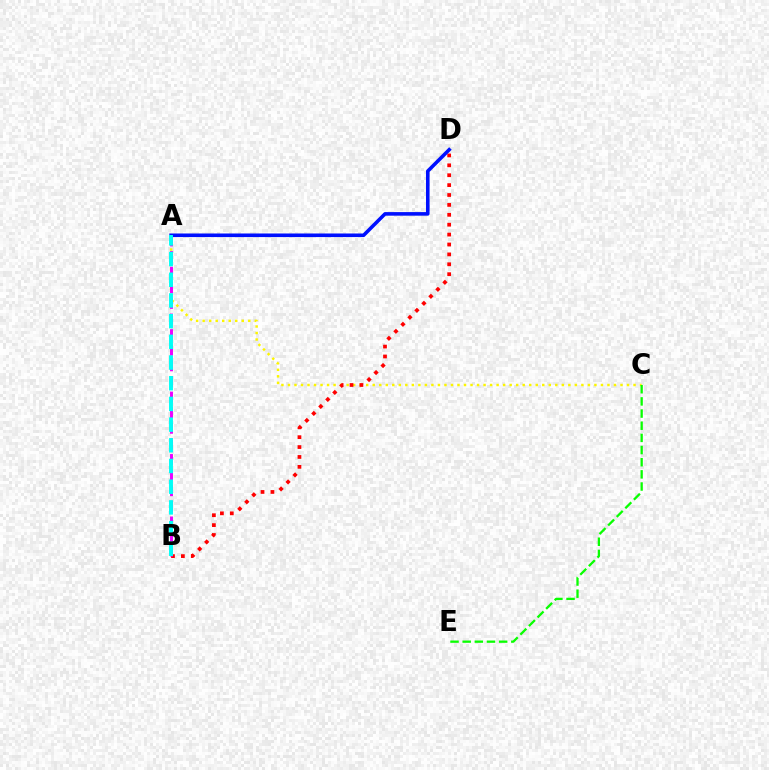{('A', 'C'): [{'color': '#fcf500', 'line_style': 'dotted', 'thickness': 1.77}], ('B', 'D'): [{'color': '#ff0000', 'line_style': 'dotted', 'thickness': 2.69}], ('C', 'E'): [{'color': '#08ff00', 'line_style': 'dashed', 'thickness': 1.65}], ('A', 'B'): [{'color': '#ee00ff', 'line_style': 'dashed', 'thickness': 2.12}, {'color': '#00fff6', 'line_style': 'dashed', 'thickness': 2.81}], ('A', 'D'): [{'color': '#0010ff', 'line_style': 'solid', 'thickness': 2.58}]}